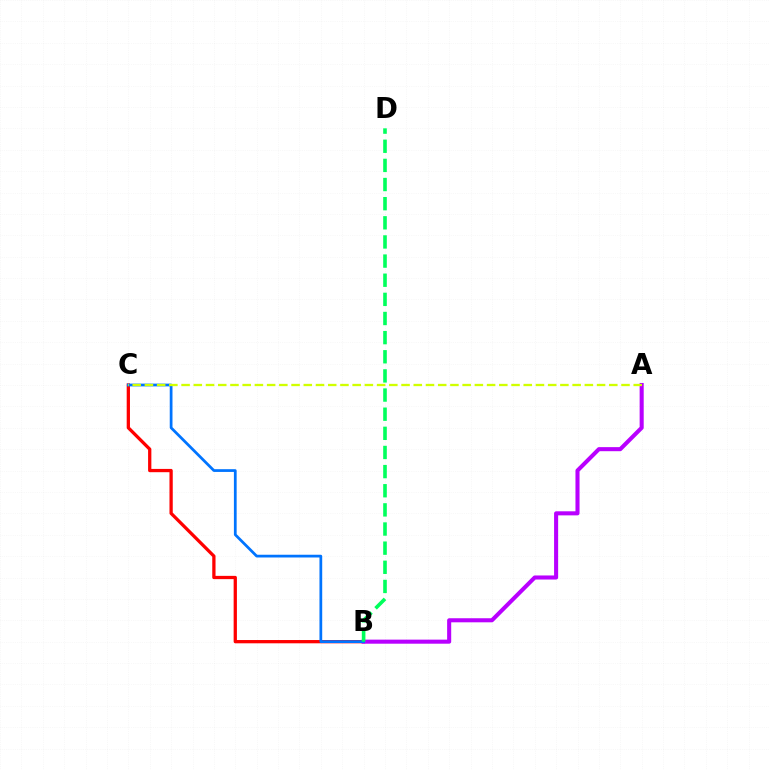{('B', 'C'): [{'color': '#ff0000', 'line_style': 'solid', 'thickness': 2.36}, {'color': '#0074ff', 'line_style': 'solid', 'thickness': 1.98}], ('A', 'B'): [{'color': '#b900ff', 'line_style': 'solid', 'thickness': 2.93}], ('B', 'D'): [{'color': '#00ff5c', 'line_style': 'dashed', 'thickness': 2.6}], ('A', 'C'): [{'color': '#d1ff00', 'line_style': 'dashed', 'thickness': 1.66}]}